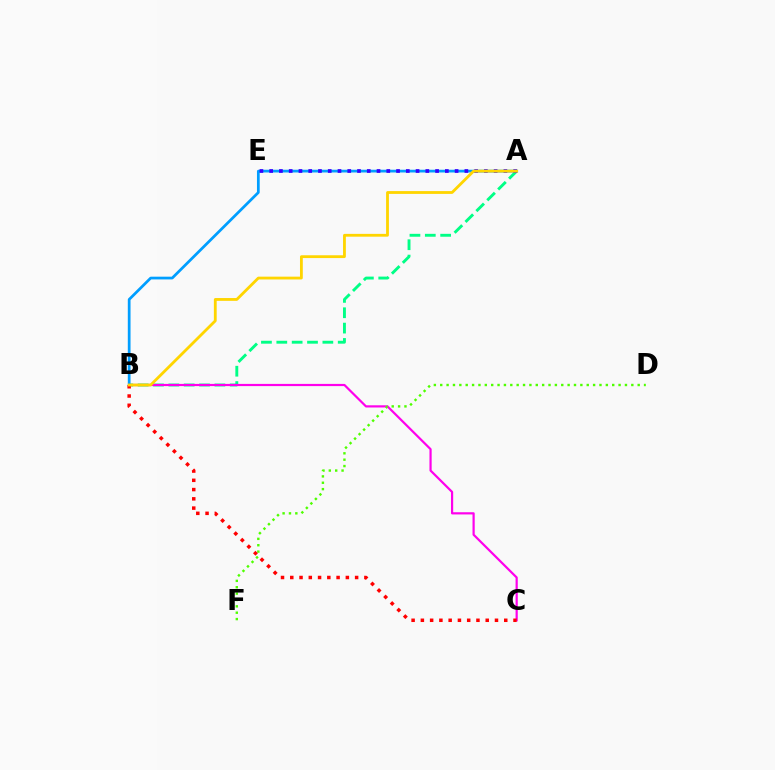{('A', 'B'): [{'color': '#00ff86', 'line_style': 'dashed', 'thickness': 2.09}, {'color': '#009eff', 'line_style': 'solid', 'thickness': 1.97}, {'color': '#ffd500', 'line_style': 'solid', 'thickness': 2.02}], ('B', 'C'): [{'color': '#ff00ed', 'line_style': 'solid', 'thickness': 1.58}, {'color': '#ff0000', 'line_style': 'dotted', 'thickness': 2.52}], ('D', 'F'): [{'color': '#4fff00', 'line_style': 'dotted', 'thickness': 1.73}], ('A', 'E'): [{'color': '#3700ff', 'line_style': 'dotted', 'thickness': 2.65}]}